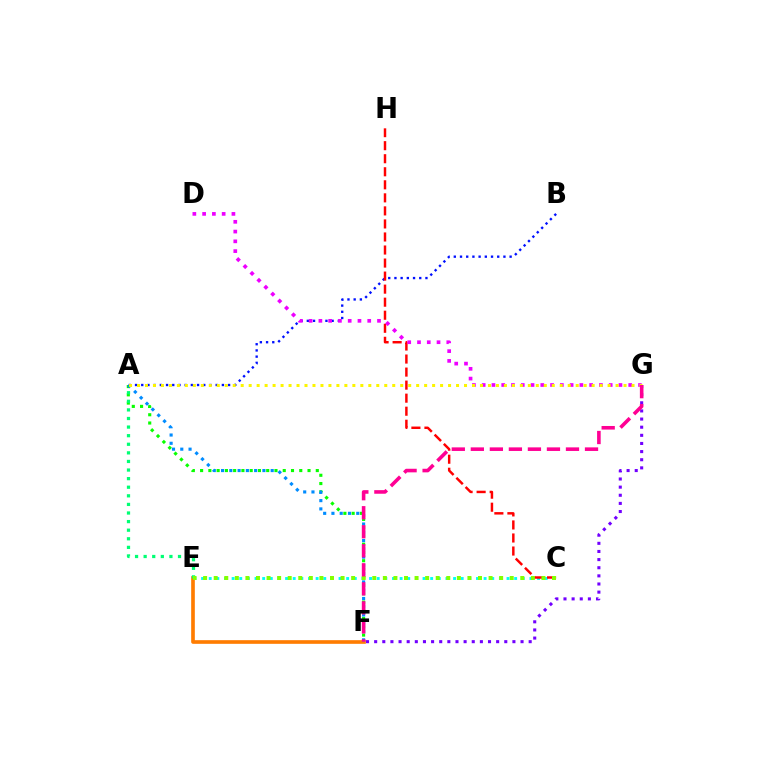{('E', 'F'): [{'color': '#ff7c00', 'line_style': 'solid', 'thickness': 2.63}], ('C', 'E'): [{'color': '#00fff6', 'line_style': 'dotted', 'thickness': 2.07}, {'color': '#84ff00', 'line_style': 'dotted', 'thickness': 2.87}], ('A', 'F'): [{'color': '#08ff00', 'line_style': 'dotted', 'thickness': 2.25}, {'color': '#008cff', 'line_style': 'dotted', 'thickness': 2.25}], ('A', 'B'): [{'color': '#0010ff', 'line_style': 'dotted', 'thickness': 1.69}], ('F', 'G'): [{'color': '#7200ff', 'line_style': 'dotted', 'thickness': 2.21}, {'color': '#ff0094', 'line_style': 'dashed', 'thickness': 2.59}], ('C', 'H'): [{'color': '#ff0000', 'line_style': 'dashed', 'thickness': 1.77}], ('D', 'G'): [{'color': '#ee00ff', 'line_style': 'dotted', 'thickness': 2.65}], ('A', 'E'): [{'color': '#00ff74', 'line_style': 'dotted', 'thickness': 2.33}], ('A', 'G'): [{'color': '#fcf500', 'line_style': 'dotted', 'thickness': 2.17}]}